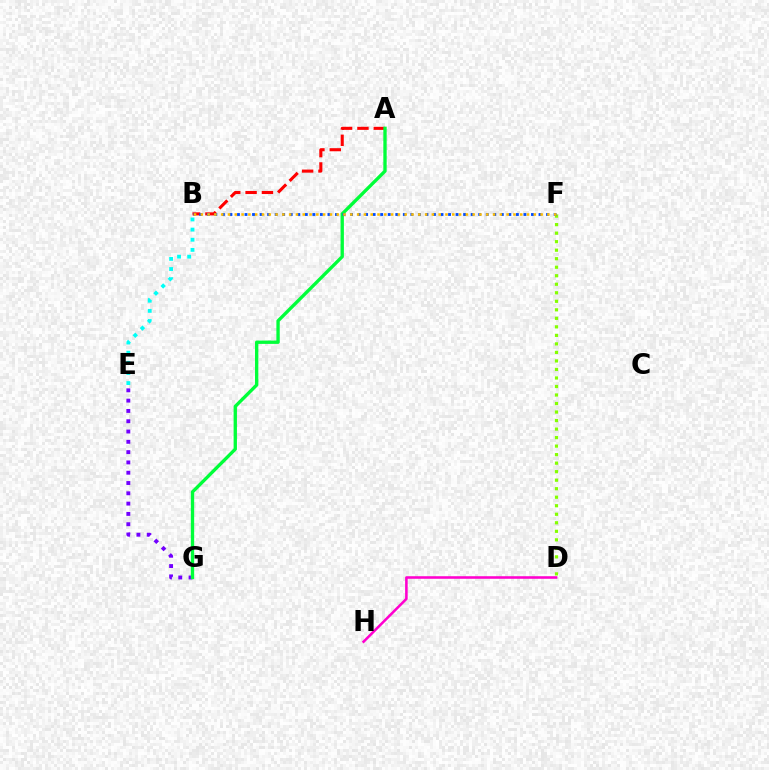{('D', 'H'): [{'color': '#ff00cf', 'line_style': 'solid', 'thickness': 1.84}], ('E', 'G'): [{'color': '#7200ff', 'line_style': 'dotted', 'thickness': 2.8}], ('A', 'B'): [{'color': '#ff0000', 'line_style': 'dashed', 'thickness': 2.22}], ('A', 'G'): [{'color': '#00ff39', 'line_style': 'solid', 'thickness': 2.4}], ('D', 'F'): [{'color': '#84ff00', 'line_style': 'dotted', 'thickness': 2.31}], ('B', 'F'): [{'color': '#004bff', 'line_style': 'dotted', 'thickness': 2.05}, {'color': '#ffbd00', 'line_style': 'dotted', 'thickness': 1.85}], ('B', 'E'): [{'color': '#00fff6', 'line_style': 'dotted', 'thickness': 2.75}]}